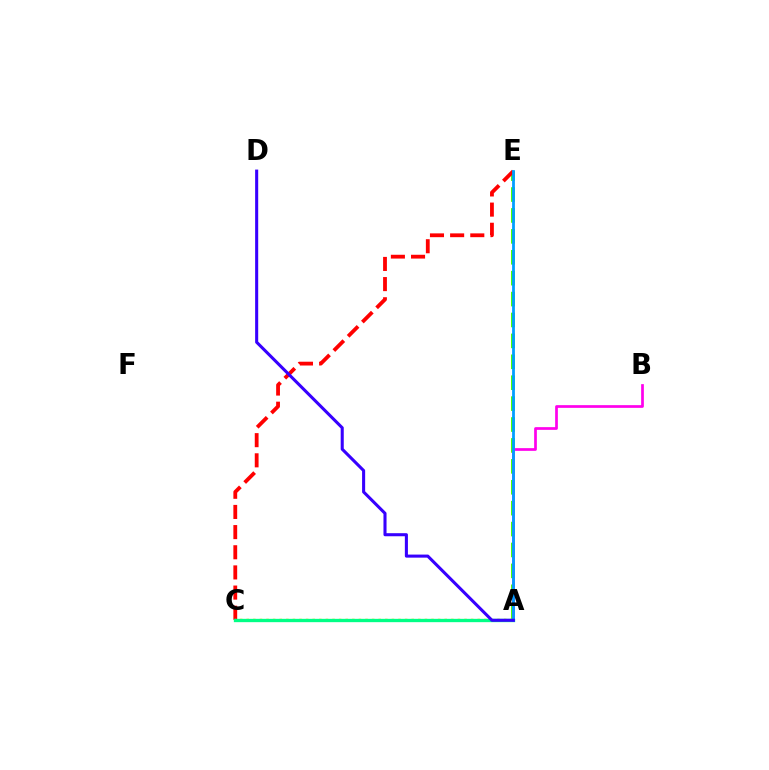{('A', 'E'): [{'color': '#4fff00', 'line_style': 'dashed', 'thickness': 2.84}, {'color': '#009eff', 'line_style': 'solid', 'thickness': 2.0}], ('C', 'E'): [{'color': '#ff0000', 'line_style': 'dashed', 'thickness': 2.74}], ('A', 'B'): [{'color': '#ff00ed', 'line_style': 'solid', 'thickness': 1.95}], ('A', 'C'): [{'color': '#ffd500', 'line_style': 'dotted', 'thickness': 1.79}, {'color': '#00ff86', 'line_style': 'solid', 'thickness': 2.4}], ('A', 'D'): [{'color': '#3700ff', 'line_style': 'solid', 'thickness': 2.21}]}